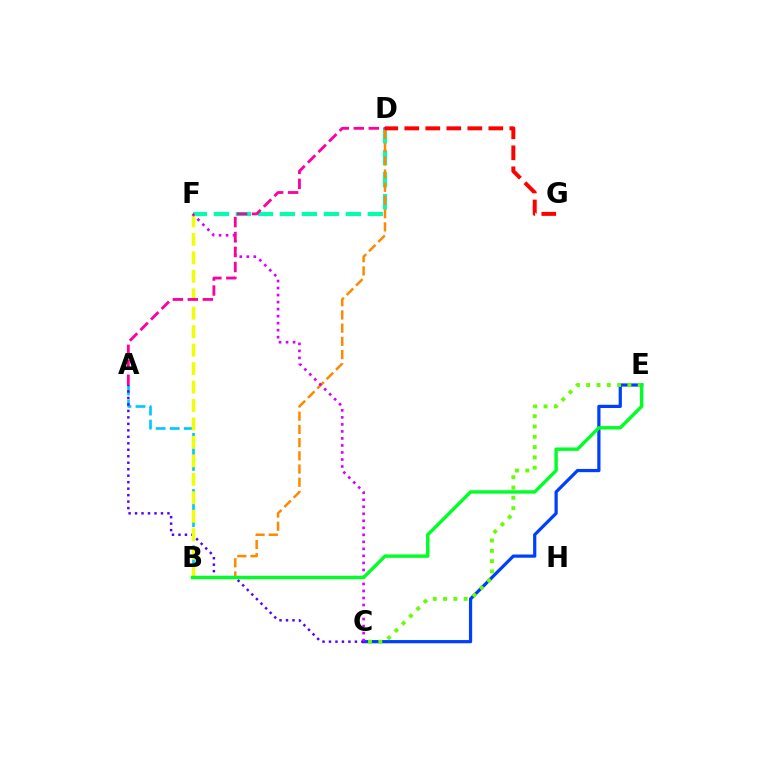{('A', 'B'): [{'color': '#00c7ff', 'line_style': 'dashed', 'thickness': 1.91}], ('D', 'F'): [{'color': '#00ffaf', 'line_style': 'dashed', 'thickness': 2.99}], ('C', 'E'): [{'color': '#003fff', 'line_style': 'solid', 'thickness': 2.31}, {'color': '#66ff00', 'line_style': 'dotted', 'thickness': 2.8}], ('A', 'C'): [{'color': '#4f00ff', 'line_style': 'dotted', 'thickness': 1.76}], ('B', 'F'): [{'color': '#eeff00', 'line_style': 'dashed', 'thickness': 2.51}], ('B', 'D'): [{'color': '#ff8800', 'line_style': 'dashed', 'thickness': 1.8}], ('C', 'F'): [{'color': '#d600ff', 'line_style': 'dotted', 'thickness': 1.91}], ('B', 'E'): [{'color': '#00ff27', 'line_style': 'solid', 'thickness': 2.45}], ('A', 'D'): [{'color': '#ff00a0', 'line_style': 'dashed', 'thickness': 2.03}], ('D', 'G'): [{'color': '#ff0000', 'line_style': 'dashed', 'thickness': 2.85}]}